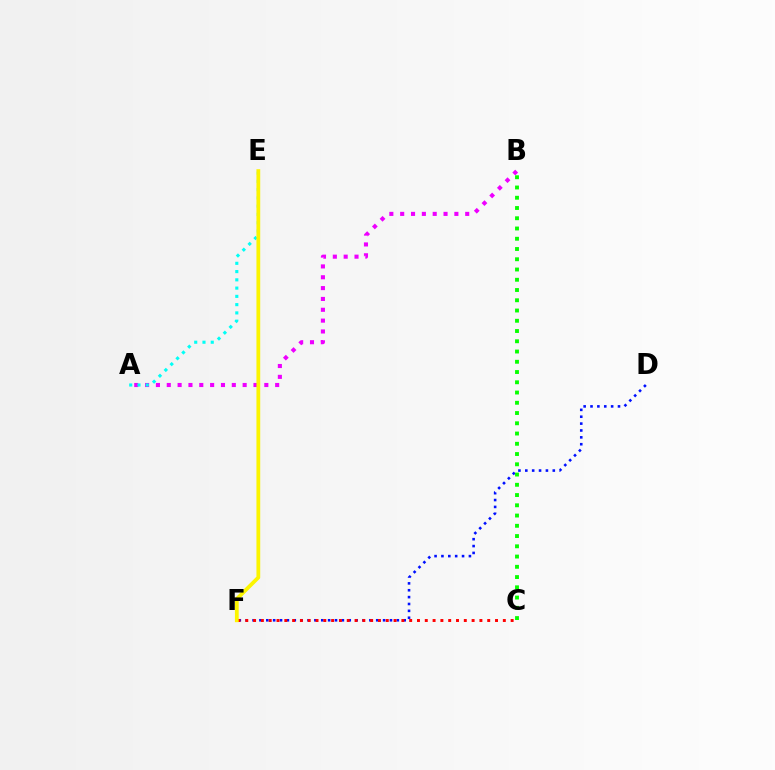{('A', 'B'): [{'color': '#ee00ff', 'line_style': 'dotted', 'thickness': 2.95}], ('D', 'F'): [{'color': '#0010ff', 'line_style': 'dotted', 'thickness': 1.87}], ('A', 'E'): [{'color': '#00fff6', 'line_style': 'dotted', 'thickness': 2.25}], ('C', 'F'): [{'color': '#ff0000', 'line_style': 'dotted', 'thickness': 2.12}], ('E', 'F'): [{'color': '#fcf500', 'line_style': 'solid', 'thickness': 2.72}], ('B', 'C'): [{'color': '#08ff00', 'line_style': 'dotted', 'thickness': 2.79}]}